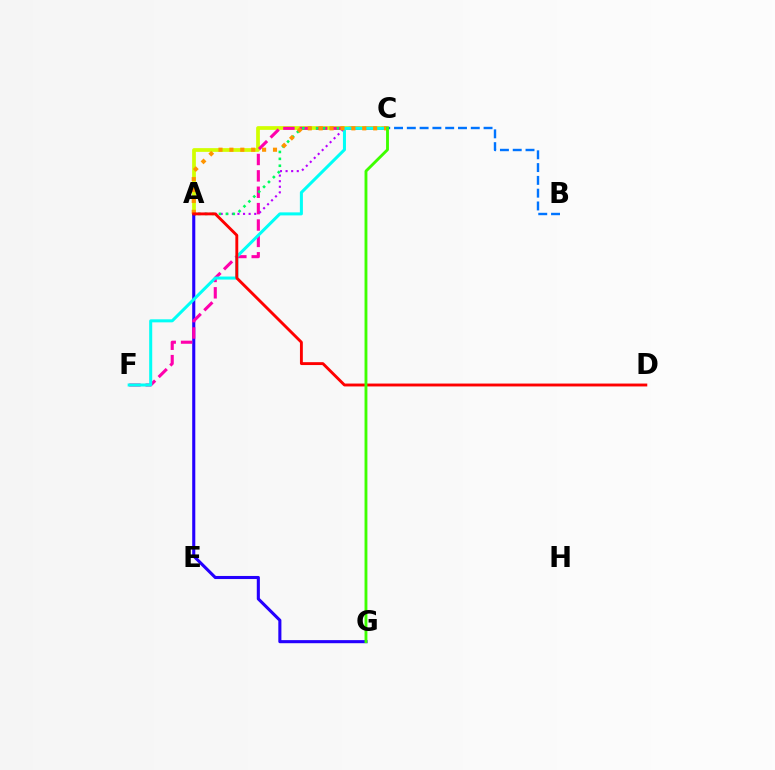{('A', 'C'): [{'color': '#d1ff00', 'line_style': 'solid', 'thickness': 2.68}, {'color': '#b900ff', 'line_style': 'dotted', 'thickness': 1.52}, {'color': '#00ff5c', 'line_style': 'dotted', 'thickness': 1.88}, {'color': '#ff9400', 'line_style': 'dotted', 'thickness': 2.96}], ('B', 'C'): [{'color': '#0074ff', 'line_style': 'dashed', 'thickness': 1.74}], ('A', 'G'): [{'color': '#2500ff', 'line_style': 'solid', 'thickness': 2.22}], ('C', 'F'): [{'color': '#ff00ac', 'line_style': 'dashed', 'thickness': 2.23}, {'color': '#00fff6', 'line_style': 'solid', 'thickness': 2.18}], ('A', 'D'): [{'color': '#ff0000', 'line_style': 'solid', 'thickness': 2.07}], ('C', 'G'): [{'color': '#3dff00', 'line_style': 'solid', 'thickness': 2.06}]}